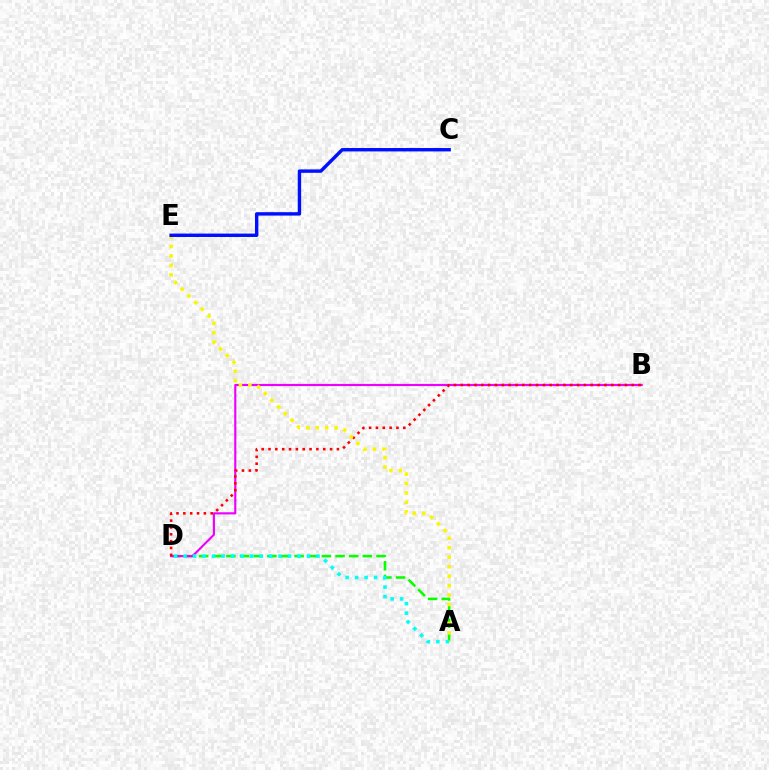{('A', 'D'): [{'color': '#08ff00', 'line_style': 'dashed', 'thickness': 1.85}, {'color': '#00fff6', 'line_style': 'dotted', 'thickness': 2.58}], ('B', 'D'): [{'color': '#ee00ff', 'line_style': 'solid', 'thickness': 1.54}, {'color': '#ff0000', 'line_style': 'dotted', 'thickness': 1.86}], ('A', 'E'): [{'color': '#fcf500', 'line_style': 'dotted', 'thickness': 2.57}], ('C', 'E'): [{'color': '#0010ff', 'line_style': 'solid', 'thickness': 2.45}]}